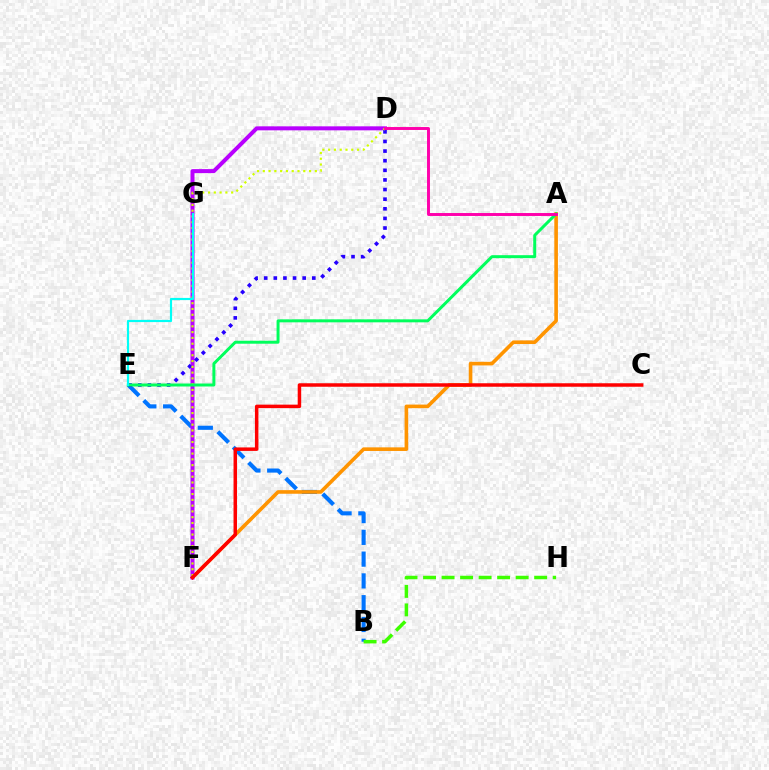{('B', 'E'): [{'color': '#0074ff', 'line_style': 'dashed', 'thickness': 2.96}], ('B', 'H'): [{'color': '#3dff00', 'line_style': 'dashed', 'thickness': 2.52}], ('A', 'F'): [{'color': '#ff9400', 'line_style': 'solid', 'thickness': 2.6}], ('D', 'F'): [{'color': '#b900ff', 'line_style': 'solid', 'thickness': 2.88}, {'color': '#d1ff00', 'line_style': 'dotted', 'thickness': 1.57}], ('D', 'E'): [{'color': '#2500ff', 'line_style': 'dotted', 'thickness': 2.61}], ('A', 'E'): [{'color': '#00ff5c', 'line_style': 'solid', 'thickness': 2.15}], ('E', 'G'): [{'color': '#00fff6', 'line_style': 'solid', 'thickness': 1.56}], ('A', 'D'): [{'color': '#ff00ac', 'line_style': 'solid', 'thickness': 2.12}], ('C', 'F'): [{'color': '#ff0000', 'line_style': 'solid', 'thickness': 2.52}]}